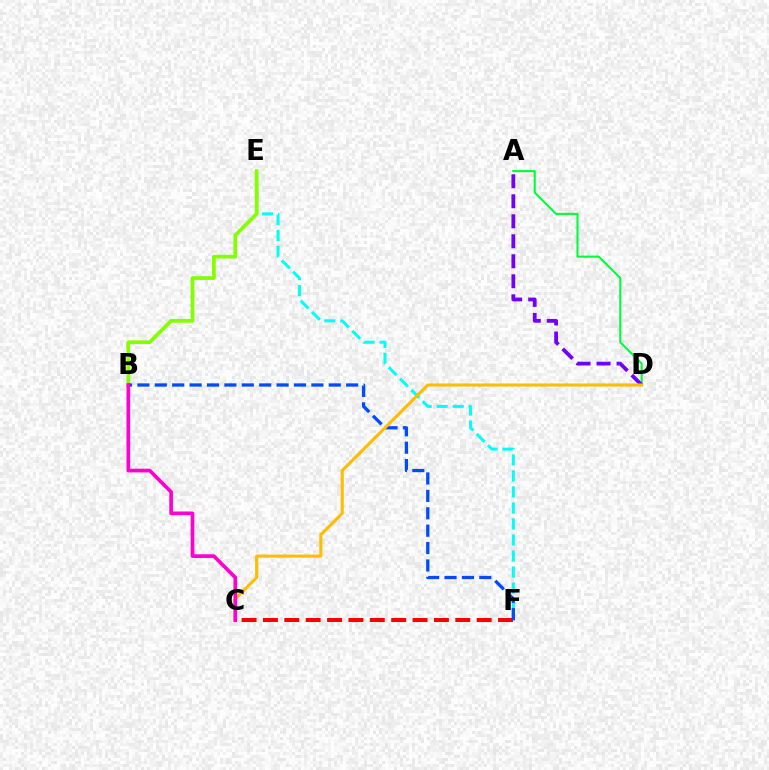{('E', 'F'): [{'color': '#00fff6', 'line_style': 'dashed', 'thickness': 2.18}], ('C', 'F'): [{'color': '#ff0000', 'line_style': 'dashed', 'thickness': 2.9}], ('A', 'D'): [{'color': '#00ff39', 'line_style': 'solid', 'thickness': 1.52}, {'color': '#7200ff', 'line_style': 'dashed', 'thickness': 2.72}], ('B', 'E'): [{'color': '#84ff00', 'line_style': 'solid', 'thickness': 2.69}], ('B', 'F'): [{'color': '#004bff', 'line_style': 'dashed', 'thickness': 2.36}], ('C', 'D'): [{'color': '#ffbd00', 'line_style': 'solid', 'thickness': 2.22}], ('B', 'C'): [{'color': '#ff00cf', 'line_style': 'solid', 'thickness': 2.64}]}